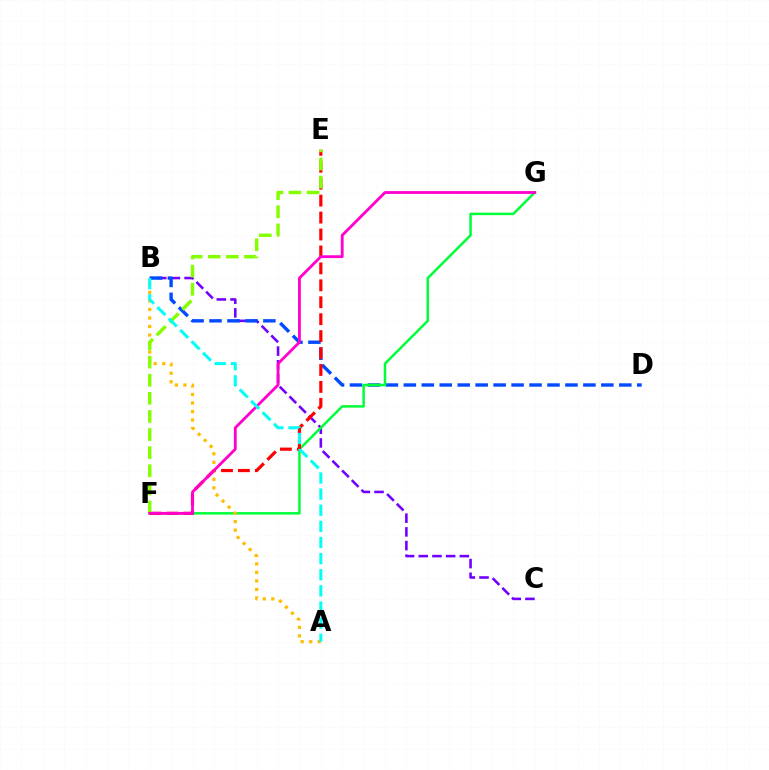{('B', 'C'): [{'color': '#7200ff', 'line_style': 'dashed', 'thickness': 1.86}], ('B', 'D'): [{'color': '#004bff', 'line_style': 'dashed', 'thickness': 2.44}], ('F', 'G'): [{'color': '#00ff39', 'line_style': 'solid', 'thickness': 1.81}, {'color': '#ff00cf', 'line_style': 'solid', 'thickness': 2.02}], ('E', 'F'): [{'color': '#ff0000', 'line_style': 'dashed', 'thickness': 2.3}, {'color': '#84ff00', 'line_style': 'dashed', 'thickness': 2.46}], ('A', 'B'): [{'color': '#ffbd00', 'line_style': 'dotted', 'thickness': 2.32}, {'color': '#00fff6', 'line_style': 'dashed', 'thickness': 2.19}]}